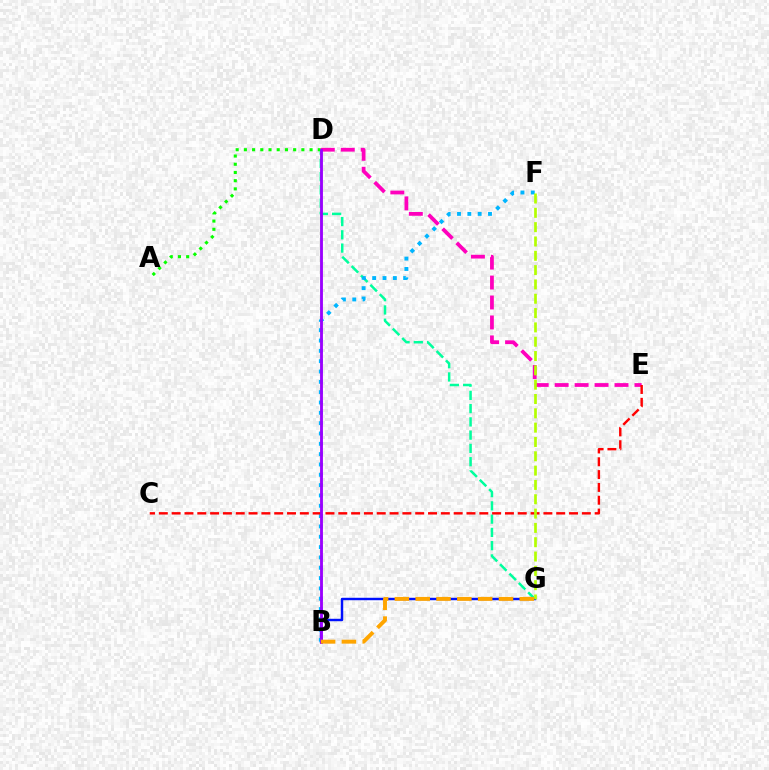{('D', 'G'): [{'color': '#00ff9d', 'line_style': 'dashed', 'thickness': 1.8}], ('A', 'D'): [{'color': '#08ff00', 'line_style': 'dotted', 'thickness': 2.23}], ('B', 'G'): [{'color': '#0010ff', 'line_style': 'solid', 'thickness': 1.75}, {'color': '#ffa500', 'line_style': 'dashed', 'thickness': 2.83}], ('B', 'F'): [{'color': '#00b5ff', 'line_style': 'dotted', 'thickness': 2.81}], ('D', 'E'): [{'color': '#ff00bd', 'line_style': 'dashed', 'thickness': 2.71}], ('C', 'E'): [{'color': '#ff0000', 'line_style': 'dashed', 'thickness': 1.74}], ('B', 'D'): [{'color': '#9b00ff', 'line_style': 'solid', 'thickness': 2.05}], ('F', 'G'): [{'color': '#b3ff00', 'line_style': 'dashed', 'thickness': 1.95}]}